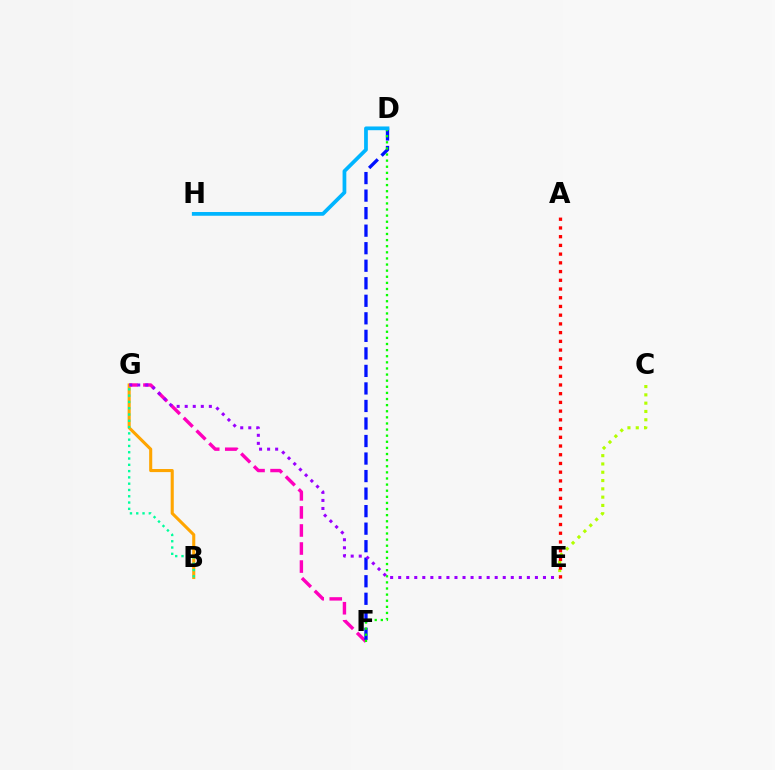{('F', 'G'): [{'color': '#ff00bd', 'line_style': 'dashed', 'thickness': 2.45}], ('C', 'E'): [{'color': '#b3ff00', 'line_style': 'dotted', 'thickness': 2.25}], ('D', 'F'): [{'color': '#0010ff', 'line_style': 'dashed', 'thickness': 2.38}, {'color': '#08ff00', 'line_style': 'dotted', 'thickness': 1.66}], ('B', 'G'): [{'color': '#ffa500', 'line_style': 'solid', 'thickness': 2.22}, {'color': '#00ff9d', 'line_style': 'dotted', 'thickness': 1.71}], ('E', 'G'): [{'color': '#9b00ff', 'line_style': 'dotted', 'thickness': 2.19}], ('A', 'E'): [{'color': '#ff0000', 'line_style': 'dotted', 'thickness': 2.37}], ('D', 'H'): [{'color': '#00b5ff', 'line_style': 'solid', 'thickness': 2.69}]}